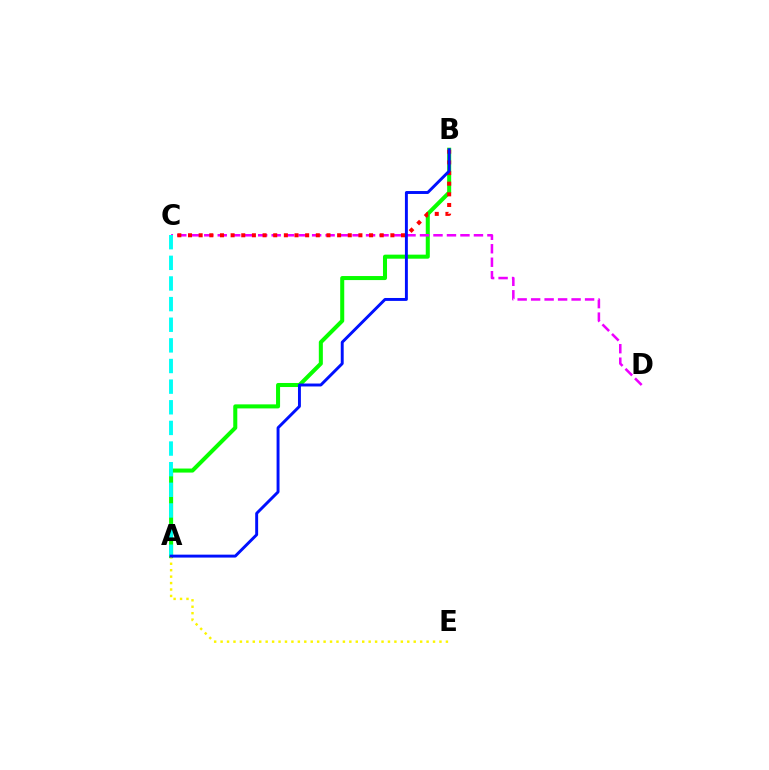{('A', 'B'): [{'color': '#08ff00', 'line_style': 'solid', 'thickness': 2.91}, {'color': '#0010ff', 'line_style': 'solid', 'thickness': 2.11}], ('C', 'D'): [{'color': '#ee00ff', 'line_style': 'dashed', 'thickness': 1.83}], ('A', 'E'): [{'color': '#fcf500', 'line_style': 'dotted', 'thickness': 1.75}], ('B', 'C'): [{'color': '#ff0000', 'line_style': 'dotted', 'thickness': 2.89}], ('A', 'C'): [{'color': '#00fff6', 'line_style': 'dashed', 'thickness': 2.8}]}